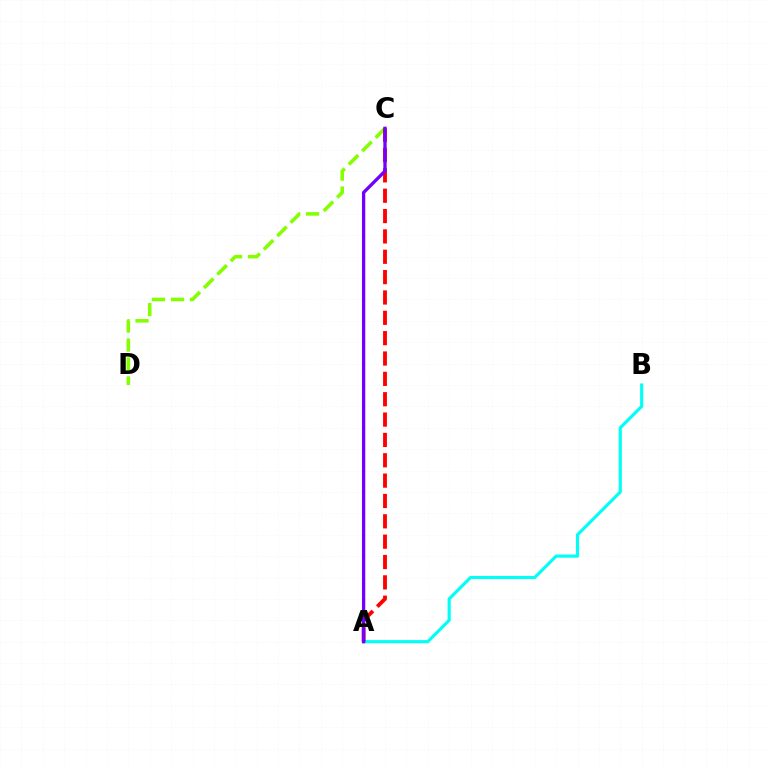{('A', 'B'): [{'color': '#00fff6', 'line_style': 'solid', 'thickness': 2.26}], ('C', 'D'): [{'color': '#84ff00', 'line_style': 'dashed', 'thickness': 2.57}], ('A', 'C'): [{'color': '#ff0000', 'line_style': 'dashed', 'thickness': 2.76}, {'color': '#7200ff', 'line_style': 'solid', 'thickness': 2.38}]}